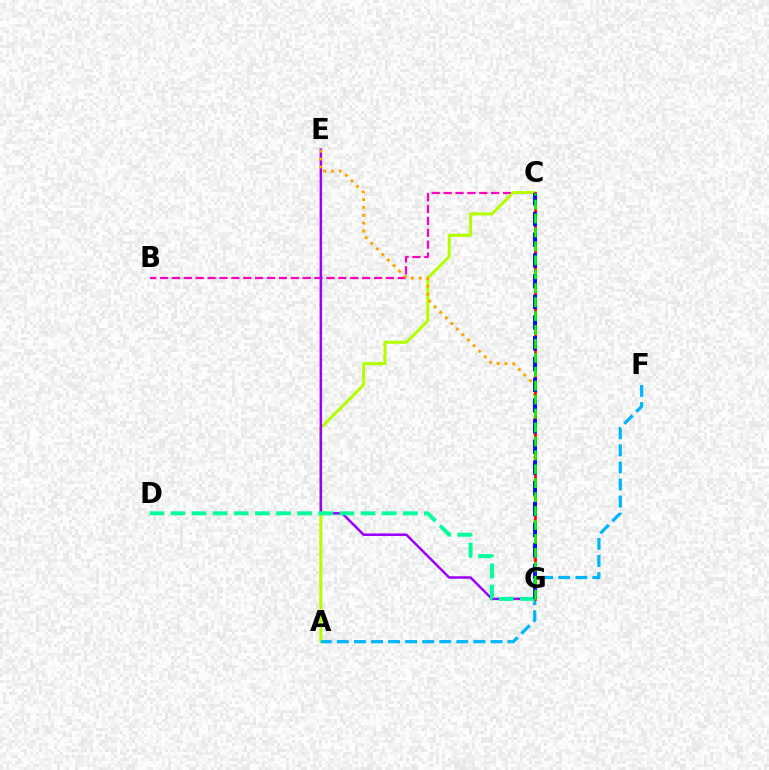{('B', 'C'): [{'color': '#ff00bd', 'line_style': 'dashed', 'thickness': 1.62}], ('A', 'C'): [{'color': '#b3ff00', 'line_style': 'solid', 'thickness': 2.16}], ('E', 'G'): [{'color': '#9b00ff', 'line_style': 'solid', 'thickness': 1.78}, {'color': '#ffa500', 'line_style': 'dotted', 'thickness': 2.14}], ('A', 'F'): [{'color': '#00b5ff', 'line_style': 'dashed', 'thickness': 2.32}], ('C', 'G'): [{'color': '#ff0000', 'line_style': 'solid', 'thickness': 1.9}, {'color': '#0010ff', 'line_style': 'dashed', 'thickness': 2.81}, {'color': '#08ff00', 'line_style': 'dashed', 'thickness': 1.89}], ('D', 'G'): [{'color': '#00ff9d', 'line_style': 'dashed', 'thickness': 2.87}]}